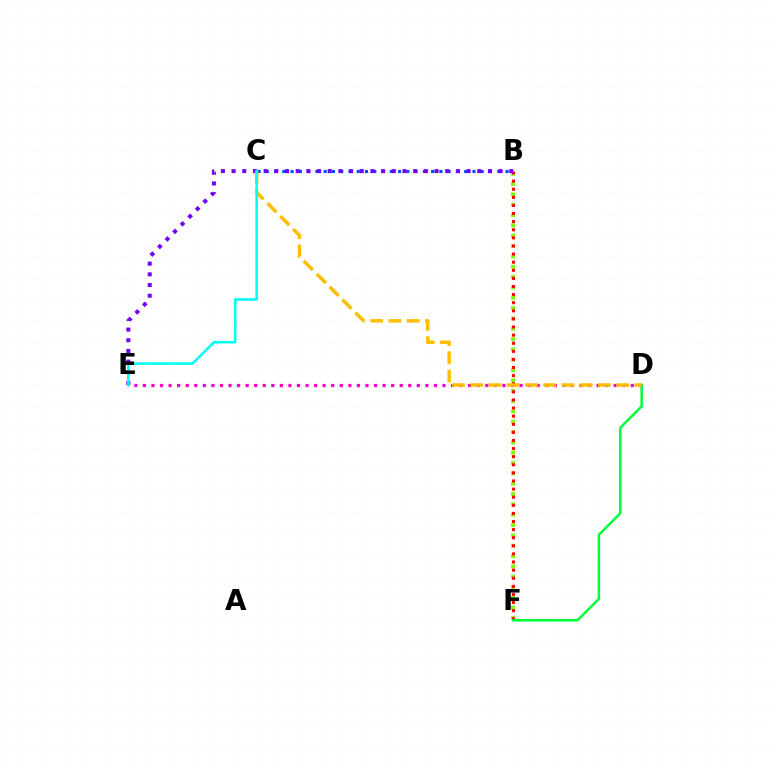{('B', 'F'): [{'color': '#84ff00', 'line_style': 'dotted', 'thickness': 2.81}, {'color': '#ff0000', 'line_style': 'dotted', 'thickness': 2.2}], ('B', 'C'): [{'color': '#004bff', 'line_style': 'dotted', 'thickness': 2.25}], ('D', 'E'): [{'color': '#ff00cf', 'line_style': 'dotted', 'thickness': 2.33}], ('D', 'F'): [{'color': '#00ff39', 'line_style': 'solid', 'thickness': 1.8}], ('B', 'E'): [{'color': '#7200ff', 'line_style': 'dotted', 'thickness': 2.9}], ('C', 'D'): [{'color': '#ffbd00', 'line_style': 'dashed', 'thickness': 2.48}], ('C', 'E'): [{'color': '#00fff6', 'line_style': 'solid', 'thickness': 1.83}]}